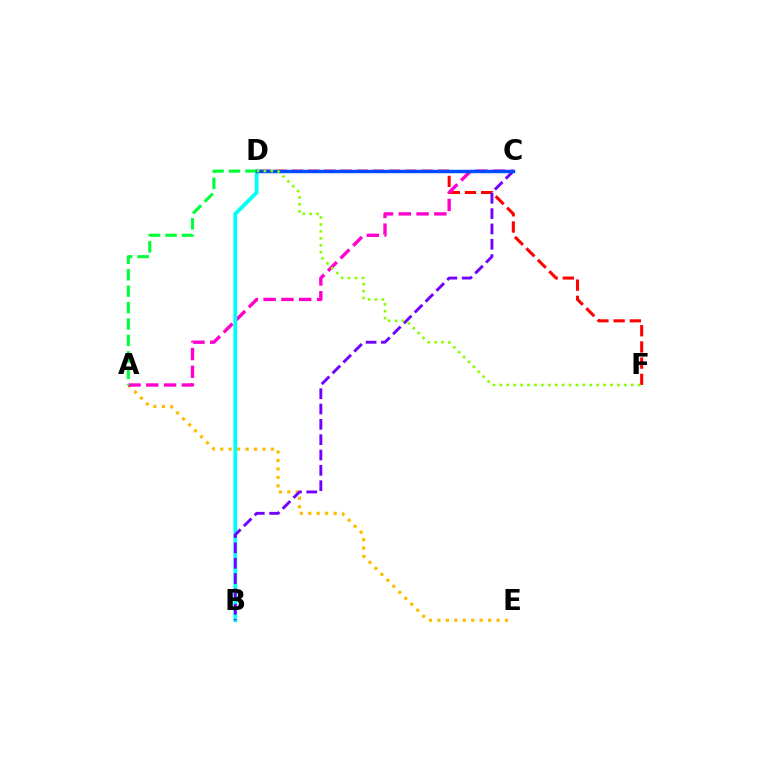{('A', 'E'): [{'color': '#ffbd00', 'line_style': 'dotted', 'thickness': 2.3}], ('D', 'F'): [{'color': '#ff0000', 'line_style': 'dashed', 'thickness': 2.2}, {'color': '#84ff00', 'line_style': 'dotted', 'thickness': 1.88}], ('A', 'C'): [{'color': '#ff00cf', 'line_style': 'dashed', 'thickness': 2.42}], ('B', 'D'): [{'color': '#00fff6', 'line_style': 'solid', 'thickness': 2.74}], ('B', 'C'): [{'color': '#7200ff', 'line_style': 'dashed', 'thickness': 2.08}], ('A', 'D'): [{'color': '#00ff39', 'line_style': 'dashed', 'thickness': 2.23}], ('C', 'D'): [{'color': '#004bff', 'line_style': 'solid', 'thickness': 2.48}]}